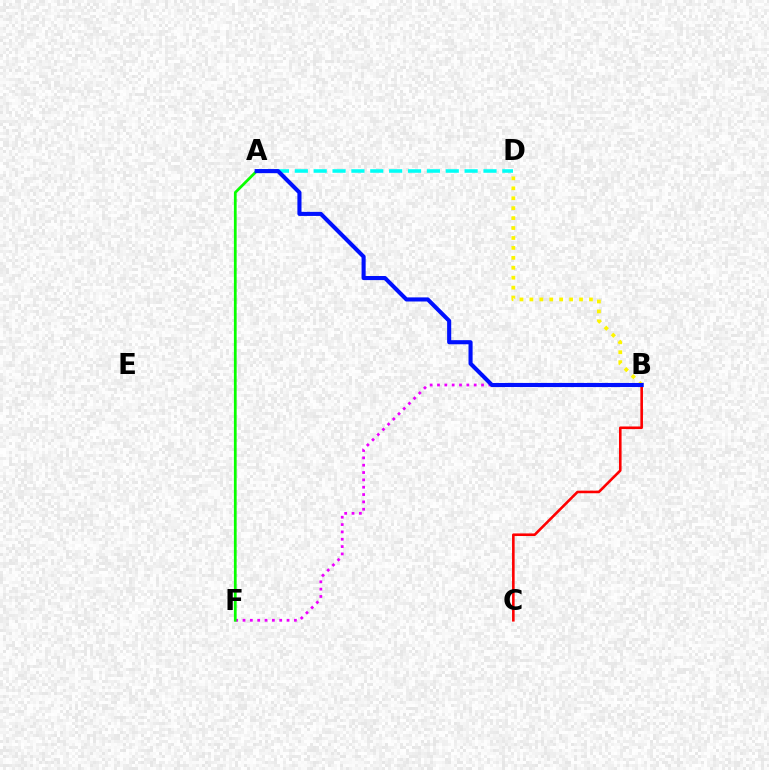{('B', 'F'): [{'color': '#ee00ff', 'line_style': 'dotted', 'thickness': 1.99}], ('A', 'D'): [{'color': '#00fff6', 'line_style': 'dashed', 'thickness': 2.56}], ('B', 'D'): [{'color': '#fcf500', 'line_style': 'dotted', 'thickness': 2.7}], ('B', 'C'): [{'color': '#ff0000', 'line_style': 'solid', 'thickness': 1.87}], ('A', 'F'): [{'color': '#08ff00', 'line_style': 'solid', 'thickness': 1.98}], ('A', 'B'): [{'color': '#0010ff', 'line_style': 'solid', 'thickness': 2.95}]}